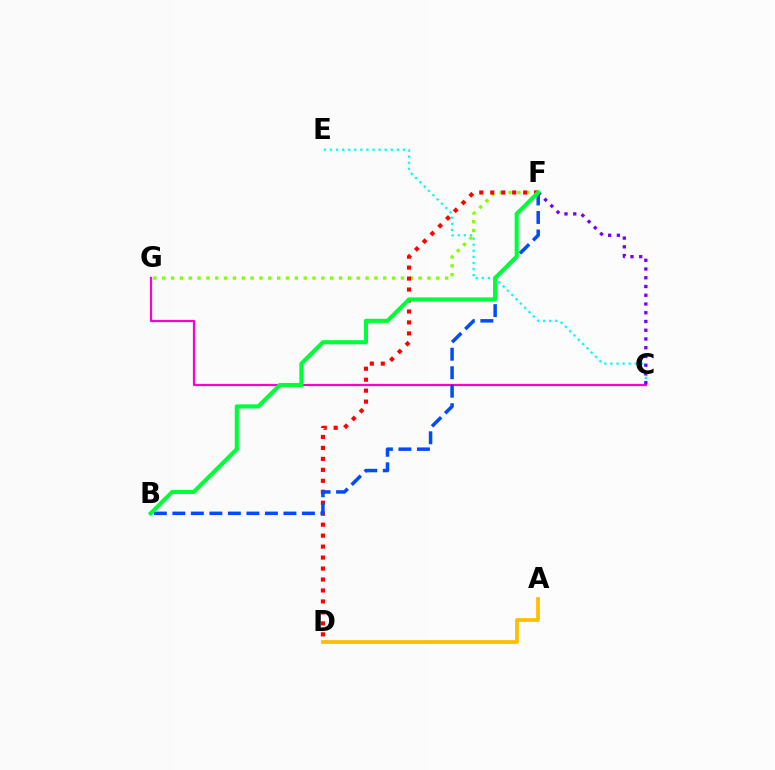{('C', 'E'): [{'color': '#00fff6', 'line_style': 'dotted', 'thickness': 1.65}], ('F', 'G'): [{'color': '#84ff00', 'line_style': 'dotted', 'thickness': 2.4}], ('C', 'G'): [{'color': '#ff00cf', 'line_style': 'solid', 'thickness': 1.59}], ('A', 'D'): [{'color': '#ffbd00', 'line_style': 'solid', 'thickness': 2.7}], ('C', 'F'): [{'color': '#7200ff', 'line_style': 'dotted', 'thickness': 2.38}], ('D', 'F'): [{'color': '#ff0000', 'line_style': 'dotted', 'thickness': 2.98}], ('B', 'F'): [{'color': '#004bff', 'line_style': 'dashed', 'thickness': 2.51}, {'color': '#00ff39', 'line_style': 'solid', 'thickness': 2.96}]}